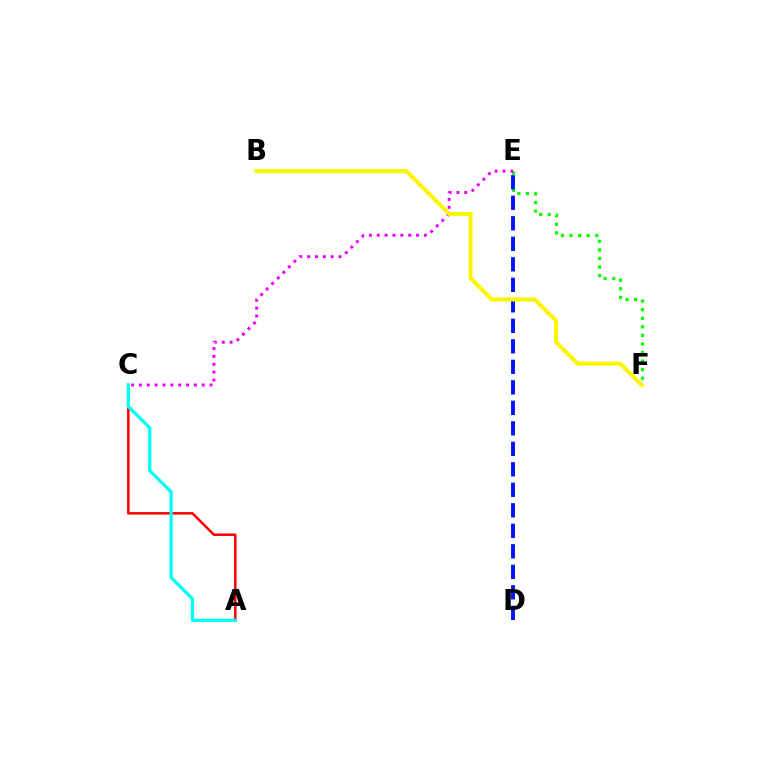{('E', 'F'): [{'color': '#08ff00', 'line_style': 'dotted', 'thickness': 2.33}], ('A', 'C'): [{'color': '#ff0000', 'line_style': 'solid', 'thickness': 1.82}, {'color': '#00fff6', 'line_style': 'solid', 'thickness': 2.35}], ('C', 'E'): [{'color': '#ee00ff', 'line_style': 'dotted', 'thickness': 2.13}], ('D', 'E'): [{'color': '#0010ff', 'line_style': 'dashed', 'thickness': 2.79}], ('B', 'F'): [{'color': '#fcf500', 'line_style': 'solid', 'thickness': 2.91}]}